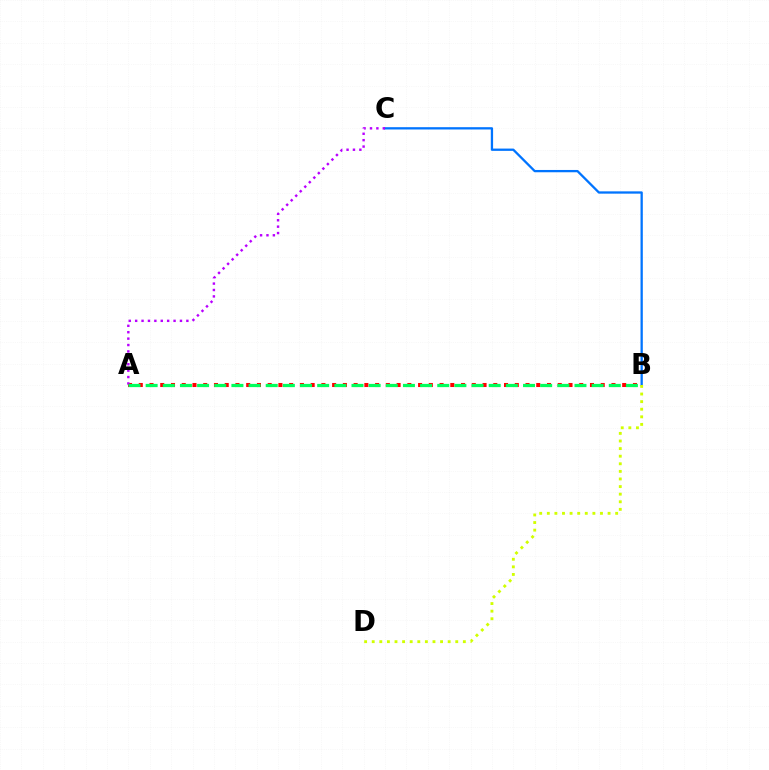{('B', 'C'): [{'color': '#0074ff', 'line_style': 'solid', 'thickness': 1.65}], ('A', 'B'): [{'color': '#ff0000', 'line_style': 'dotted', 'thickness': 2.92}, {'color': '#00ff5c', 'line_style': 'dashed', 'thickness': 2.33}], ('A', 'C'): [{'color': '#b900ff', 'line_style': 'dotted', 'thickness': 1.74}], ('B', 'D'): [{'color': '#d1ff00', 'line_style': 'dotted', 'thickness': 2.06}]}